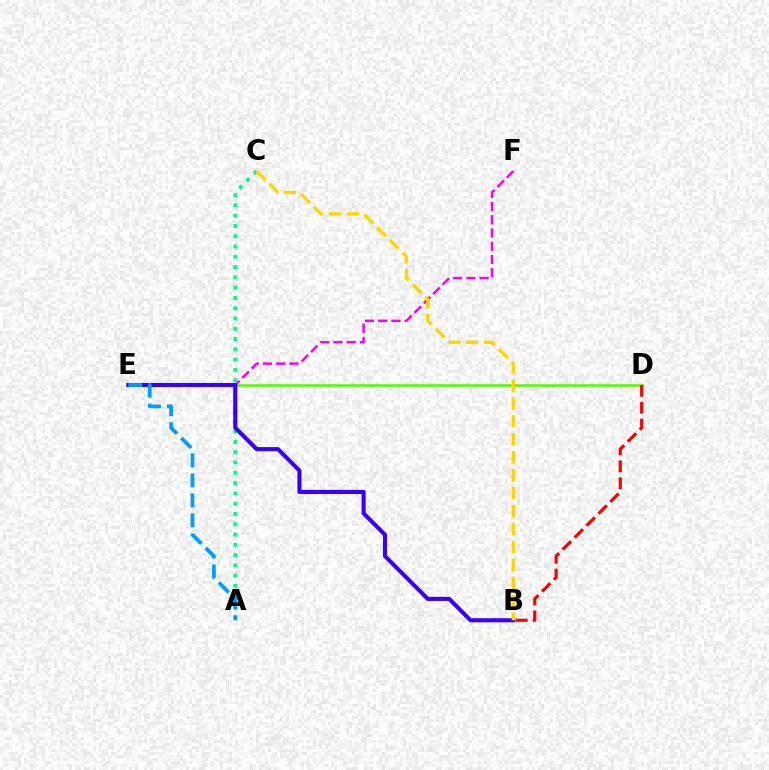{('D', 'E'): [{'color': '#4fff00', 'line_style': 'solid', 'thickness': 1.82}], ('A', 'C'): [{'color': '#00ff86', 'line_style': 'dotted', 'thickness': 2.79}], ('E', 'F'): [{'color': '#ff00ed', 'line_style': 'dashed', 'thickness': 1.8}], ('B', 'E'): [{'color': '#3700ff', 'line_style': 'solid', 'thickness': 2.95}], ('B', 'C'): [{'color': '#ffd500', 'line_style': 'dashed', 'thickness': 2.44}], ('B', 'D'): [{'color': '#ff0000', 'line_style': 'dashed', 'thickness': 2.29}], ('A', 'E'): [{'color': '#009eff', 'line_style': 'dashed', 'thickness': 2.72}]}